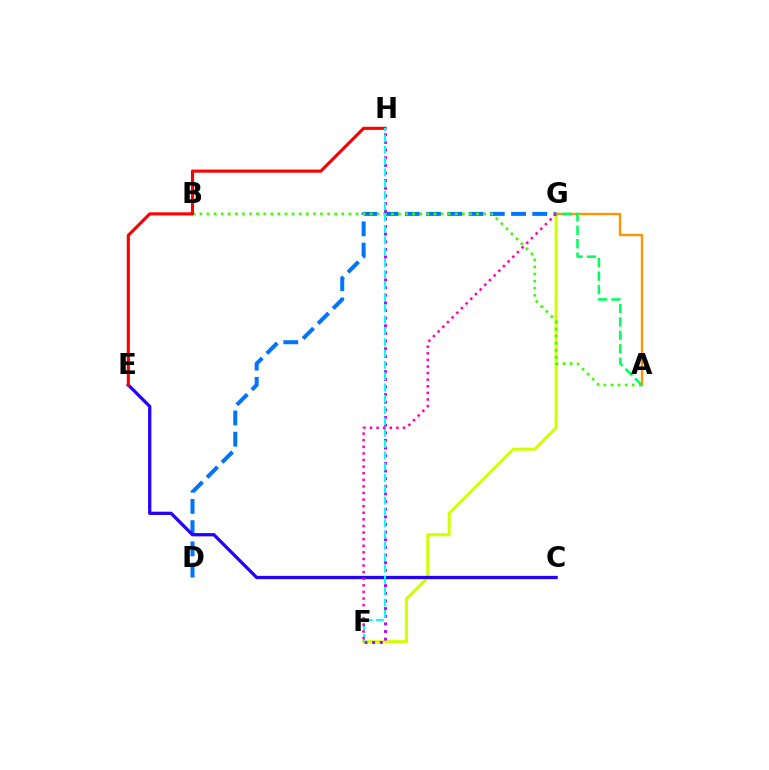{('F', 'G'): [{'color': '#d1ff00', 'line_style': 'solid', 'thickness': 2.17}, {'color': '#ff00ac', 'line_style': 'dotted', 'thickness': 1.79}], ('D', 'G'): [{'color': '#0074ff', 'line_style': 'dashed', 'thickness': 2.88}], ('A', 'G'): [{'color': '#ff9400', 'line_style': 'solid', 'thickness': 1.71}, {'color': '#00ff5c', 'line_style': 'dashed', 'thickness': 1.83}], ('A', 'B'): [{'color': '#3dff00', 'line_style': 'dotted', 'thickness': 1.93}], ('F', 'H'): [{'color': '#b900ff', 'line_style': 'dotted', 'thickness': 2.08}, {'color': '#00fff6', 'line_style': 'dashed', 'thickness': 1.54}], ('C', 'E'): [{'color': '#2500ff', 'line_style': 'solid', 'thickness': 2.36}], ('E', 'H'): [{'color': '#ff0000', 'line_style': 'solid', 'thickness': 2.25}]}